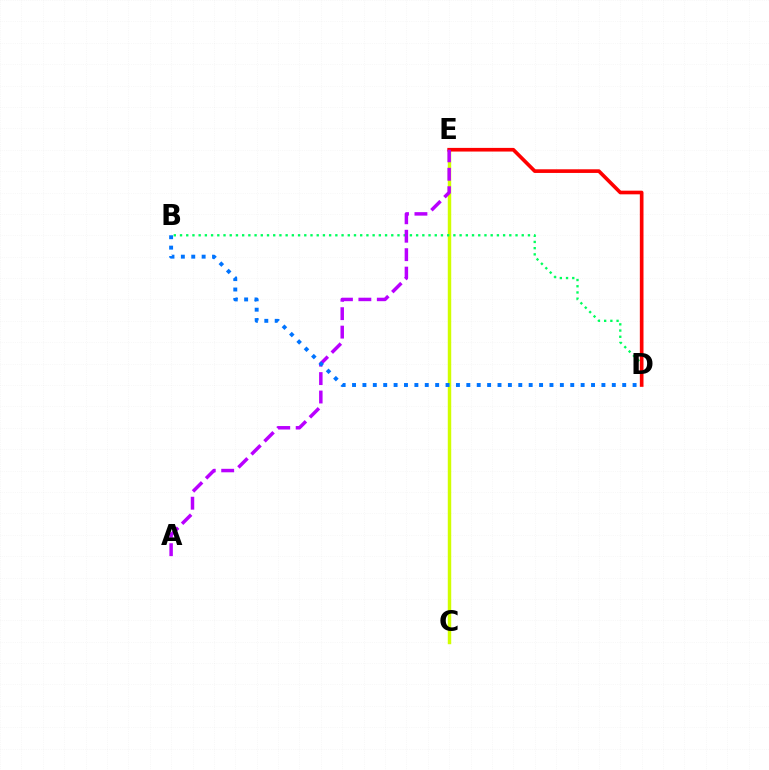{('C', 'E'): [{'color': '#d1ff00', 'line_style': 'solid', 'thickness': 2.48}], ('B', 'D'): [{'color': '#00ff5c', 'line_style': 'dotted', 'thickness': 1.69}, {'color': '#0074ff', 'line_style': 'dotted', 'thickness': 2.82}], ('D', 'E'): [{'color': '#ff0000', 'line_style': 'solid', 'thickness': 2.63}], ('A', 'E'): [{'color': '#b900ff', 'line_style': 'dashed', 'thickness': 2.51}]}